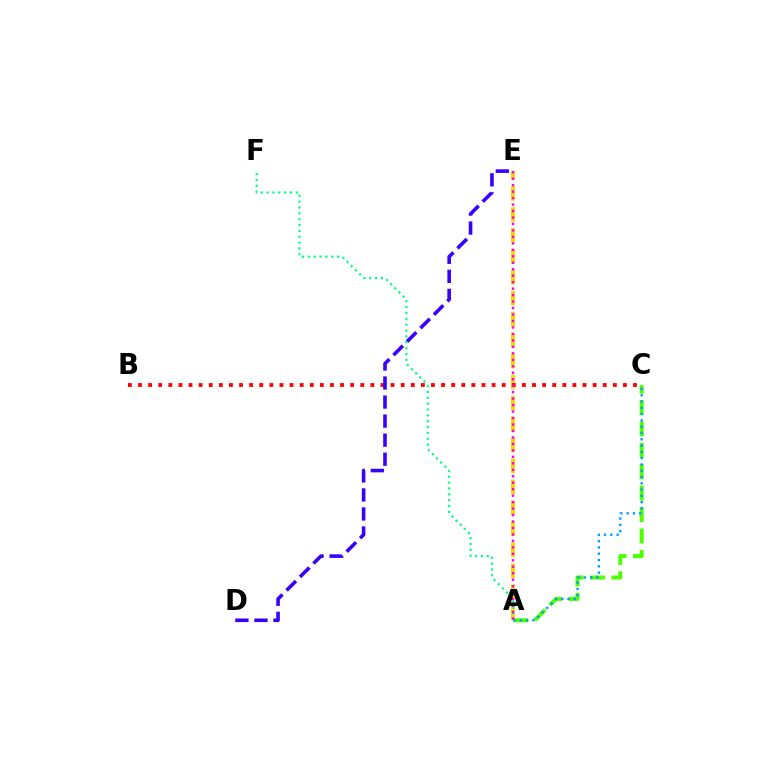{('A', 'C'): [{'color': '#4fff00', 'line_style': 'dashed', 'thickness': 2.91}, {'color': '#009eff', 'line_style': 'dotted', 'thickness': 1.71}], ('A', 'E'): [{'color': '#ffd500', 'line_style': 'dashed', 'thickness': 2.85}, {'color': '#ff00ed', 'line_style': 'dotted', 'thickness': 1.76}], ('B', 'C'): [{'color': '#ff0000', 'line_style': 'dotted', 'thickness': 2.74}], ('D', 'E'): [{'color': '#3700ff', 'line_style': 'dashed', 'thickness': 2.59}], ('A', 'F'): [{'color': '#00ff86', 'line_style': 'dotted', 'thickness': 1.59}]}